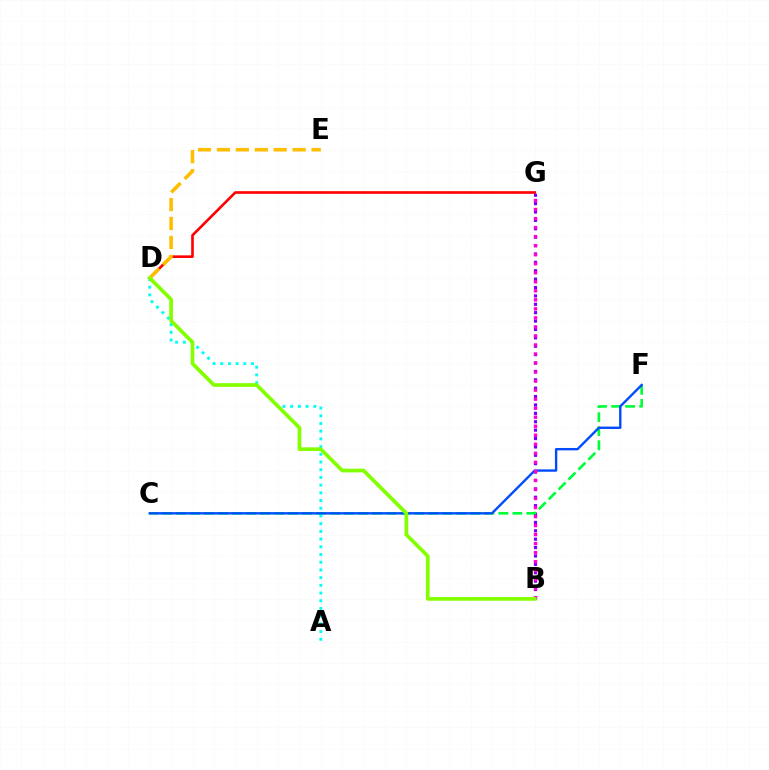{('B', 'G'): [{'color': '#7200ff', 'line_style': 'dotted', 'thickness': 2.28}, {'color': '#ff00cf', 'line_style': 'dotted', 'thickness': 2.45}], ('D', 'G'): [{'color': '#ff0000', 'line_style': 'solid', 'thickness': 1.9}], ('C', 'F'): [{'color': '#00ff39', 'line_style': 'dashed', 'thickness': 1.9}, {'color': '#004bff', 'line_style': 'solid', 'thickness': 1.71}], ('A', 'D'): [{'color': '#00fff6', 'line_style': 'dotted', 'thickness': 2.09}], ('D', 'E'): [{'color': '#ffbd00', 'line_style': 'dashed', 'thickness': 2.57}], ('B', 'D'): [{'color': '#84ff00', 'line_style': 'solid', 'thickness': 2.66}]}